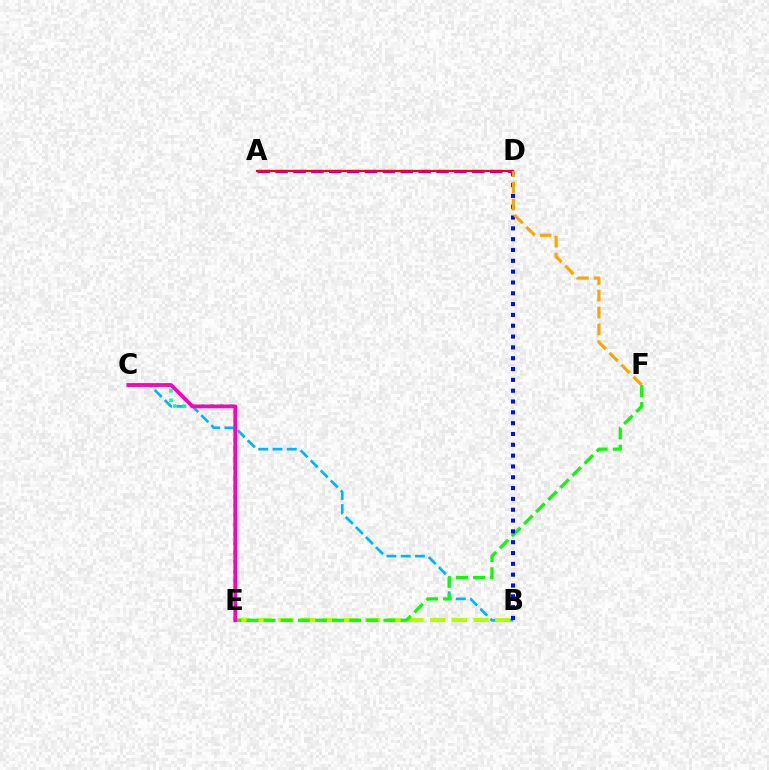{('B', 'C'): [{'color': '#00b5ff', 'line_style': 'dashed', 'thickness': 1.93}], ('C', 'E'): [{'color': '#00ff9d', 'line_style': 'dotted', 'thickness': 2.56}, {'color': '#ff00bd', 'line_style': 'solid', 'thickness': 2.71}], ('B', 'E'): [{'color': '#b3ff00', 'line_style': 'dashed', 'thickness': 2.95}], ('A', 'D'): [{'color': '#9b00ff', 'line_style': 'dashed', 'thickness': 2.43}, {'color': '#ff0000', 'line_style': 'solid', 'thickness': 1.53}], ('E', 'F'): [{'color': '#08ff00', 'line_style': 'dashed', 'thickness': 2.33}], ('B', 'D'): [{'color': '#0010ff', 'line_style': 'dotted', 'thickness': 2.94}], ('D', 'F'): [{'color': '#ffa500', 'line_style': 'dashed', 'thickness': 2.29}]}